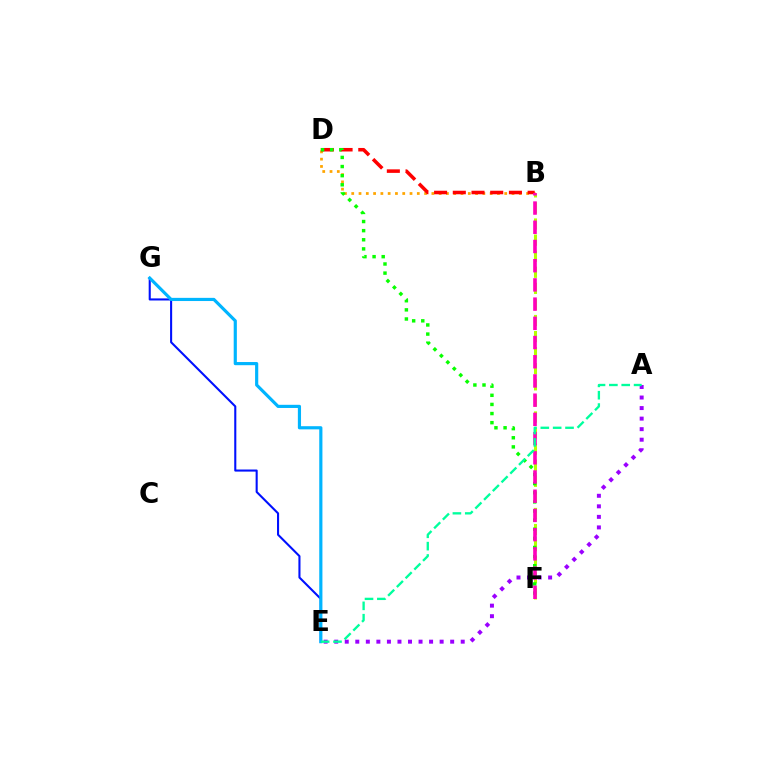{('B', 'F'): [{'color': '#b3ff00', 'line_style': 'dashed', 'thickness': 2.18}, {'color': '#ff00bd', 'line_style': 'dashed', 'thickness': 2.61}], ('B', 'D'): [{'color': '#ffa500', 'line_style': 'dotted', 'thickness': 1.98}, {'color': '#ff0000', 'line_style': 'dashed', 'thickness': 2.54}], ('D', 'F'): [{'color': '#08ff00', 'line_style': 'dotted', 'thickness': 2.48}], ('A', 'E'): [{'color': '#9b00ff', 'line_style': 'dotted', 'thickness': 2.86}, {'color': '#00ff9d', 'line_style': 'dashed', 'thickness': 1.68}], ('E', 'G'): [{'color': '#0010ff', 'line_style': 'solid', 'thickness': 1.5}, {'color': '#00b5ff', 'line_style': 'solid', 'thickness': 2.28}]}